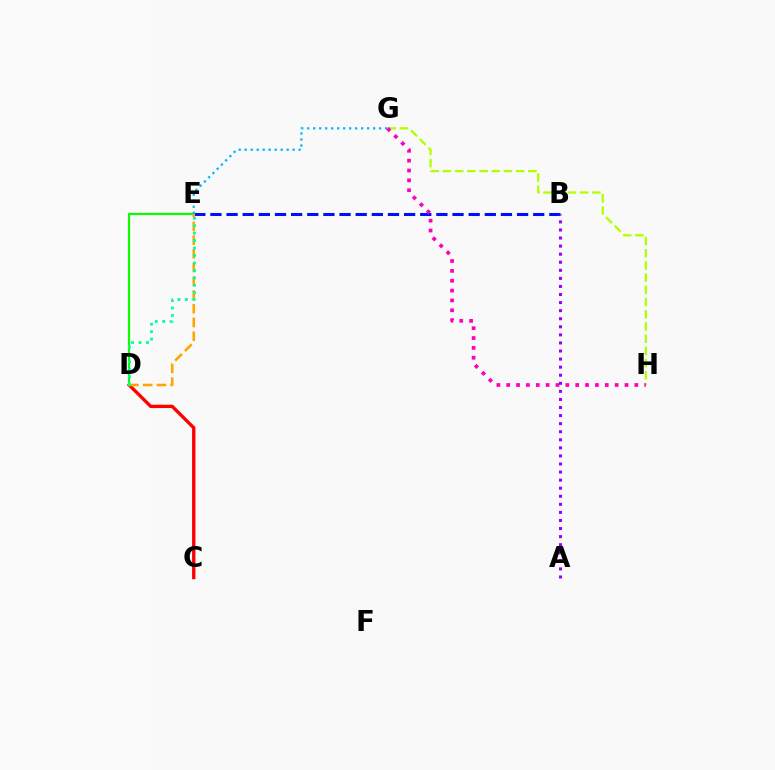{('B', 'E'): [{'color': '#0010ff', 'line_style': 'dashed', 'thickness': 2.19}], ('C', 'D'): [{'color': '#ff0000', 'line_style': 'solid', 'thickness': 2.41}], ('G', 'H'): [{'color': '#b3ff00', 'line_style': 'dashed', 'thickness': 1.66}, {'color': '#ff00bd', 'line_style': 'dotted', 'thickness': 2.68}], ('D', 'E'): [{'color': '#08ff00', 'line_style': 'solid', 'thickness': 1.58}, {'color': '#ffa500', 'line_style': 'dashed', 'thickness': 1.86}, {'color': '#00ff9d', 'line_style': 'dotted', 'thickness': 2.02}], ('E', 'G'): [{'color': '#00b5ff', 'line_style': 'dotted', 'thickness': 1.63}], ('A', 'B'): [{'color': '#9b00ff', 'line_style': 'dotted', 'thickness': 2.19}]}